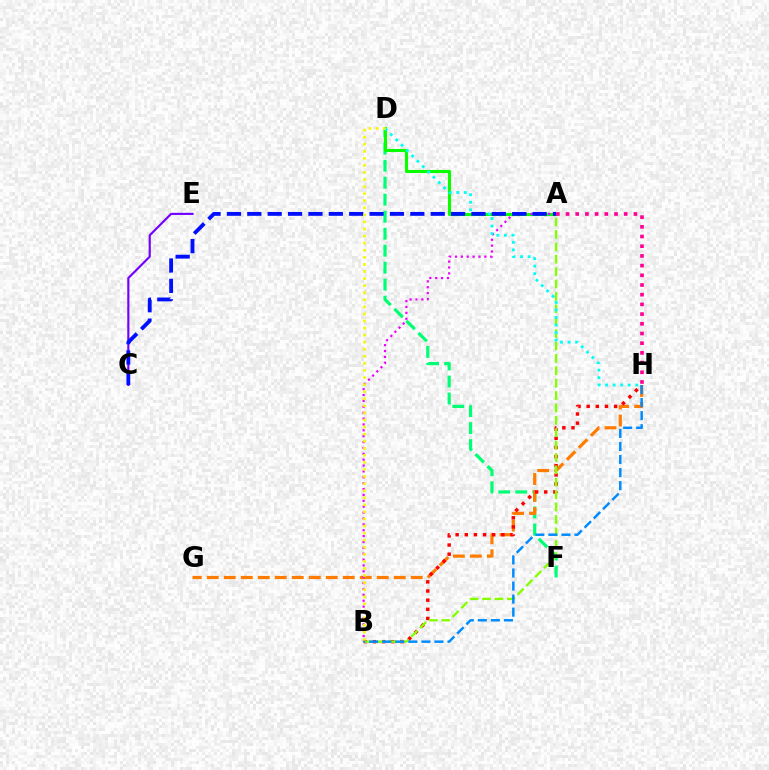{('D', 'F'): [{'color': '#00ff74', 'line_style': 'dashed', 'thickness': 2.31}], ('A', 'D'): [{'color': '#08ff00', 'line_style': 'solid', 'thickness': 2.22}], ('C', 'E'): [{'color': '#7200ff', 'line_style': 'solid', 'thickness': 1.55}], ('G', 'H'): [{'color': '#ff7c00', 'line_style': 'dashed', 'thickness': 2.31}], ('A', 'B'): [{'color': '#ee00ff', 'line_style': 'dotted', 'thickness': 1.6}, {'color': '#84ff00', 'line_style': 'dashed', 'thickness': 1.68}], ('B', 'H'): [{'color': '#ff0000', 'line_style': 'dotted', 'thickness': 2.48}, {'color': '#008cff', 'line_style': 'dashed', 'thickness': 1.77}], ('D', 'H'): [{'color': '#00fff6', 'line_style': 'dotted', 'thickness': 2.05}], ('A', 'C'): [{'color': '#0010ff', 'line_style': 'dashed', 'thickness': 2.77}], ('A', 'H'): [{'color': '#ff0094', 'line_style': 'dotted', 'thickness': 2.64}], ('B', 'D'): [{'color': '#fcf500', 'line_style': 'dotted', 'thickness': 1.92}]}